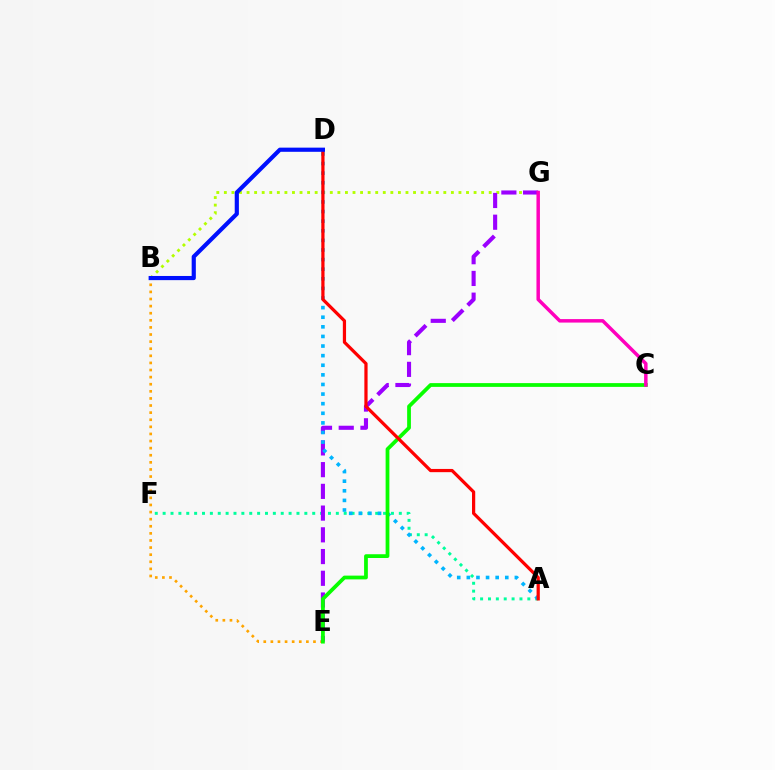{('A', 'F'): [{'color': '#00ff9d', 'line_style': 'dotted', 'thickness': 2.14}], ('B', 'G'): [{'color': '#b3ff00', 'line_style': 'dotted', 'thickness': 2.06}], ('B', 'E'): [{'color': '#ffa500', 'line_style': 'dotted', 'thickness': 1.93}], ('E', 'G'): [{'color': '#9b00ff', 'line_style': 'dashed', 'thickness': 2.95}], ('A', 'D'): [{'color': '#00b5ff', 'line_style': 'dotted', 'thickness': 2.61}, {'color': '#ff0000', 'line_style': 'solid', 'thickness': 2.32}], ('C', 'E'): [{'color': '#08ff00', 'line_style': 'solid', 'thickness': 2.71}], ('C', 'G'): [{'color': '#ff00bd', 'line_style': 'solid', 'thickness': 2.5}], ('B', 'D'): [{'color': '#0010ff', 'line_style': 'solid', 'thickness': 3.0}]}